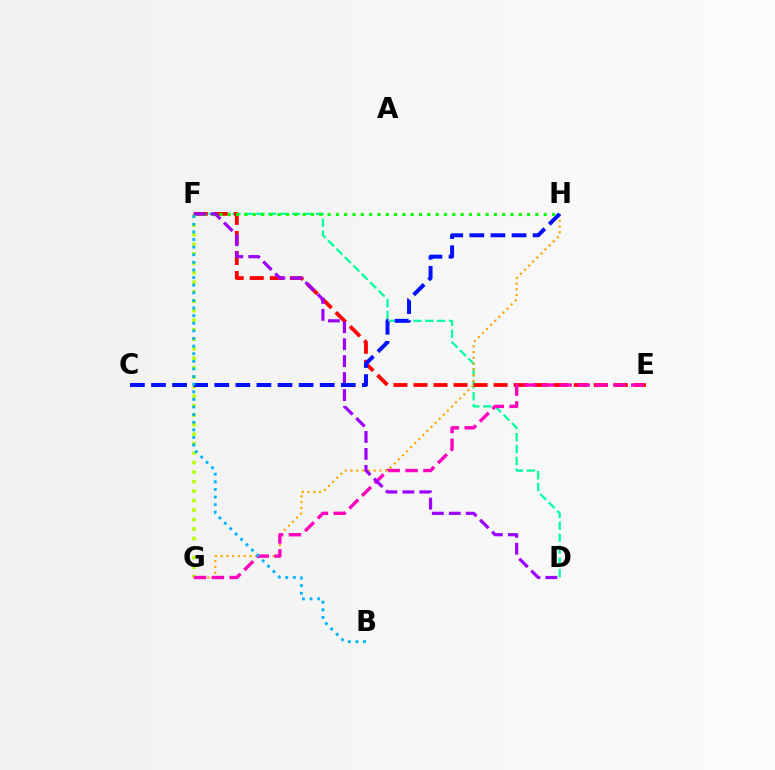{('D', 'F'): [{'color': '#00ff9d', 'line_style': 'dashed', 'thickness': 1.62}, {'color': '#9b00ff', 'line_style': 'dashed', 'thickness': 2.3}], ('F', 'G'): [{'color': '#b3ff00', 'line_style': 'dotted', 'thickness': 2.58}], ('E', 'F'): [{'color': '#ff0000', 'line_style': 'dashed', 'thickness': 2.72}], ('G', 'H'): [{'color': '#ffa500', 'line_style': 'dotted', 'thickness': 1.57}], ('F', 'H'): [{'color': '#08ff00', 'line_style': 'dotted', 'thickness': 2.26}], ('E', 'G'): [{'color': '#ff00bd', 'line_style': 'dashed', 'thickness': 2.43}], ('C', 'H'): [{'color': '#0010ff', 'line_style': 'dashed', 'thickness': 2.87}], ('B', 'F'): [{'color': '#00b5ff', 'line_style': 'dotted', 'thickness': 2.07}]}